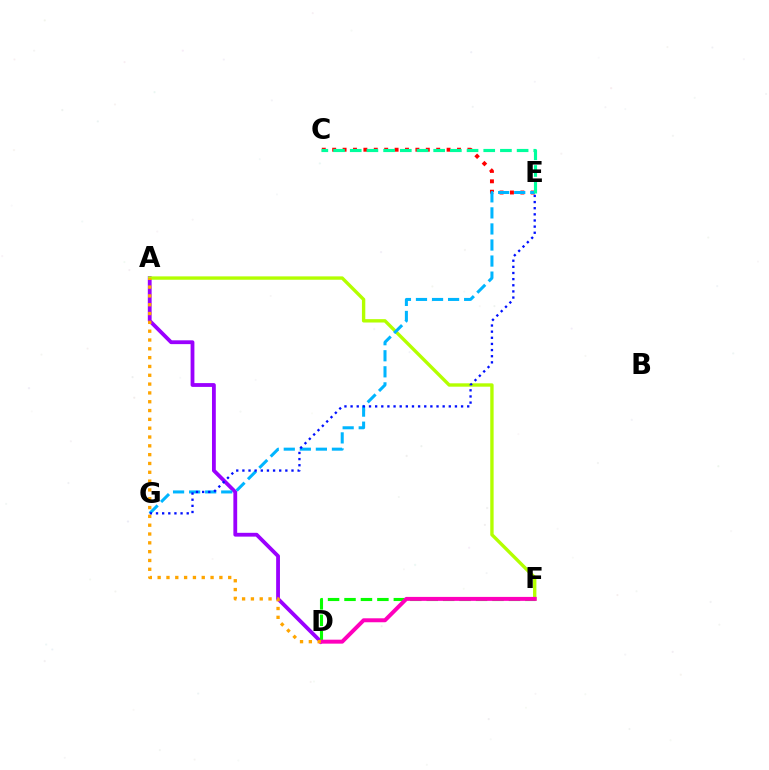{('A', 'D'): [{'color': '#9b00ff', 'line_style': 'solid', 'thickness': 2.74}, {'color': '#ffa500', 'line_style': 'dotted', 'thickness': 2.4}], ('C', 'E'): [{'color': '#ff0000', 'line_style': 'dotted', 'thickness': 2.83}, {'color': '#00ff9d', 'line_style': 'dashed', 'thickness': 2.27}], ('A', 'F'): [{'color': '#b3ff00', 'line_style': 'solid', 'thickness': 2.42}], ('D', 'F'): [{'color': '#08ff00', 'line_style': 'dashed', 'thickness': 2.23}, {'color': '#ff00bd', 'line_style': 'solid', 'thickness': 2.85}], ('E', 'G'): [{'color': '#00b5ff', 'line_style': 'dashed', 'thickness': 2.18}, {'color': '#0010ff', 'line_style': 'dotted', 'thickness': 1.67}]}